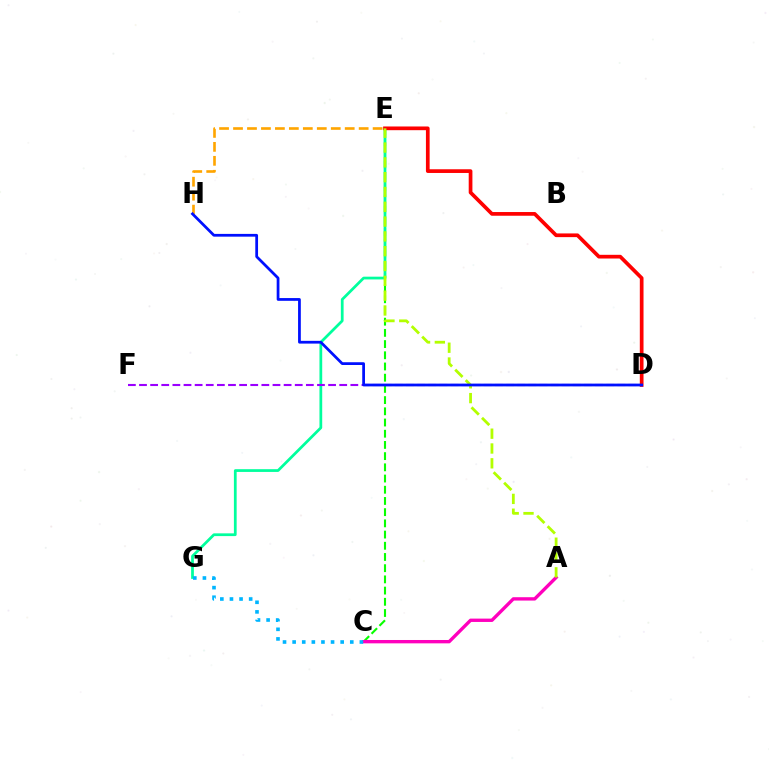{('C', 'E'): [{'color': '#08ff00', 'line_style': 'dashed', 'thickness': 1.52}], ('A', 'C'): [{'color': '#ff00bd', 'line_style': 'solid', 'thickness': 2.41}], ('E', 'H'): [{'color': '#ffa500', 'line_style': 'dashed', 'thickness': 1.9}], ('E', 'G'): [{'color': '#00ff9d', 'line_style': 'solid', 'thickness': 1.98}], ('C', 'G'): [{'color': '#00b5ff', 'line_style': 'dotted', 'thickness': 2.61}], ('D', 'E'): [{'color': '#ff0000', 'line_style': 'solid', 'thickness': 2.67}], ('A', 'E'): [{'color': '#b3ff00', 'line_style': 'dashed', 'thickness': 2.01}], ('D', 'F'): [{'color': '#9b00ff', 'line_style': 'dashed', 'thickness': 1.51}], ('D', 'H'): [{'color': '#0010ff', 'line_style': 'solid', 'thickness': 1.98}]}